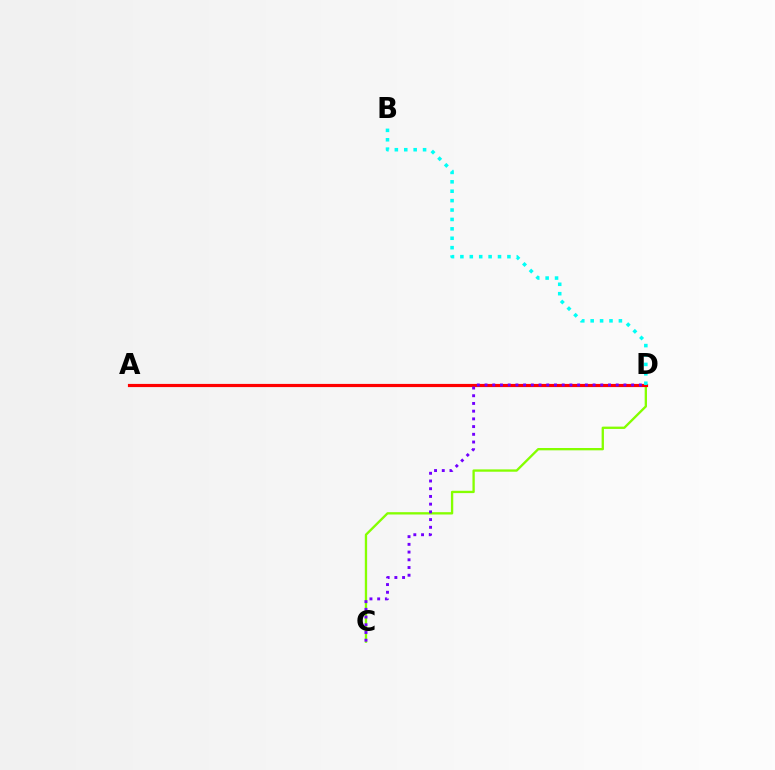{('C', 'D'): [{'color': '#84ff00', 'line_style': 'solid', 'thickness': 1.67}, {'color': '#7200ff', 'line_style': 'dotted', 'thickness': 2.1}], ('A', 'D'): [{'color': '#ff0000', 'line_style': 'solid', 'thickness': 2.28}], ('B', 'D'): [{'color': '#00fff6', 'line_style': 'dotted', 'thickness': 2.56}]}